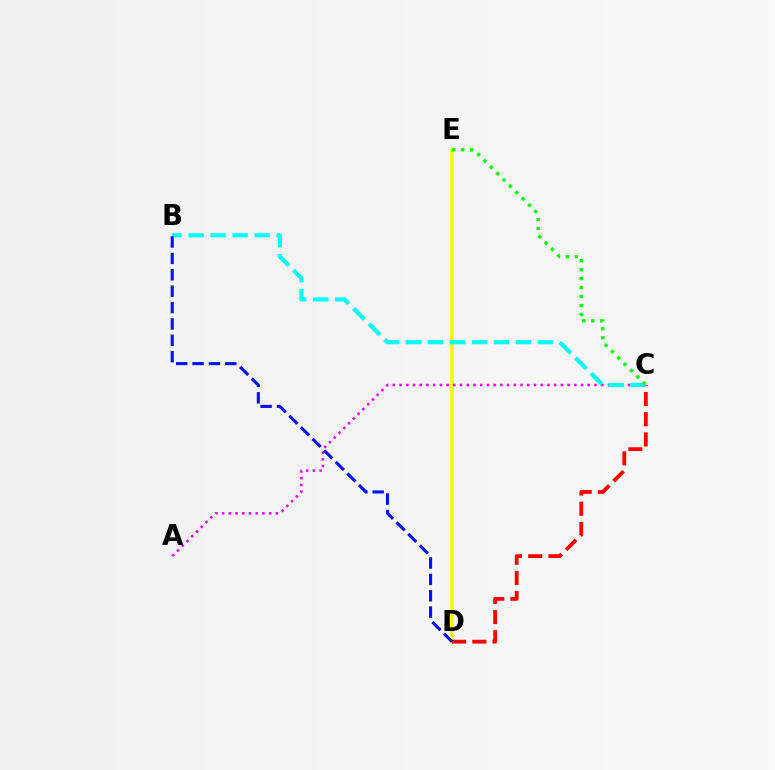{('D', 'E'): [{'color': '#fcf500', 'line_style': 'solid', 'thickness': 2.55}], ('C', 'D'): [{'color': '#ff0000', 'line_style': 'dashed', 'thickness': 2.75}], ('A', 'C'): [{'color': '#ee00ff', 'line_style': 'dotted', 'thickness': 1.83}], ('B', 'C'): [{'color': '#00fff6', 'line_style': 'dashed', 'thickness': 2.99}], ('C', 'E'): [{'color': '#08ff00', 'line_style': 'dotted', 'thickness': 2.43}], ('B', 'D'): [{'color': '#0010ff', 'line_style': 'dashed', 'thickness': 2.22}]}